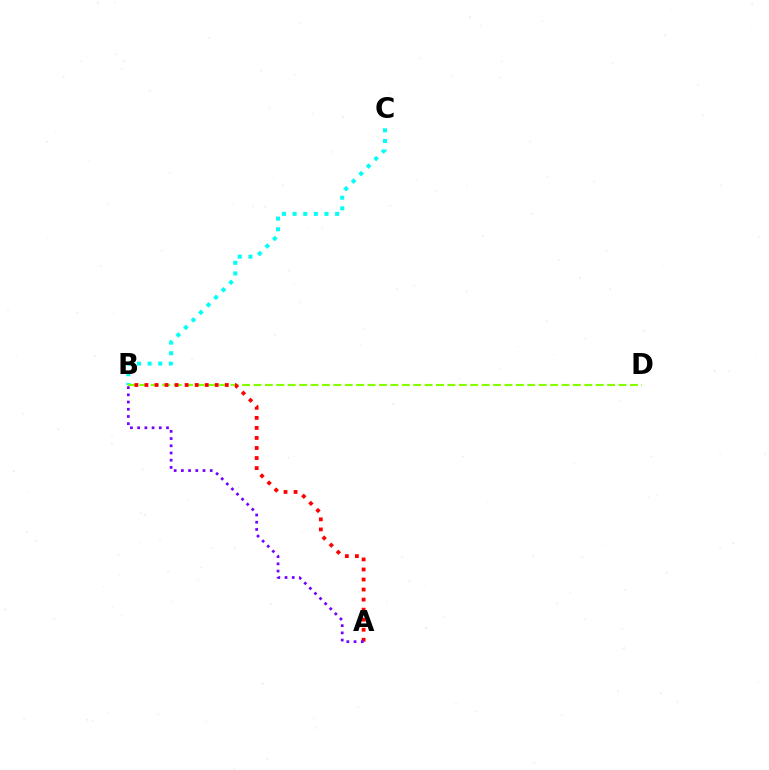{('B', 'C'): [{'color': '#00fff6', 'line_style': 'dotted', 'thickness': 2.89}], ('B', 'D'): [{'color': '#84ff00', 'line_style': 'dashed', 'thickness': 1.55}], ('A', 'B'): [{'color': '#ff0000', 'line_style': 'dotted', 'thickness': 2.73}, {'color': '#7200ff', 'line_style': 'dotted', 'thickness': 1.96}]}